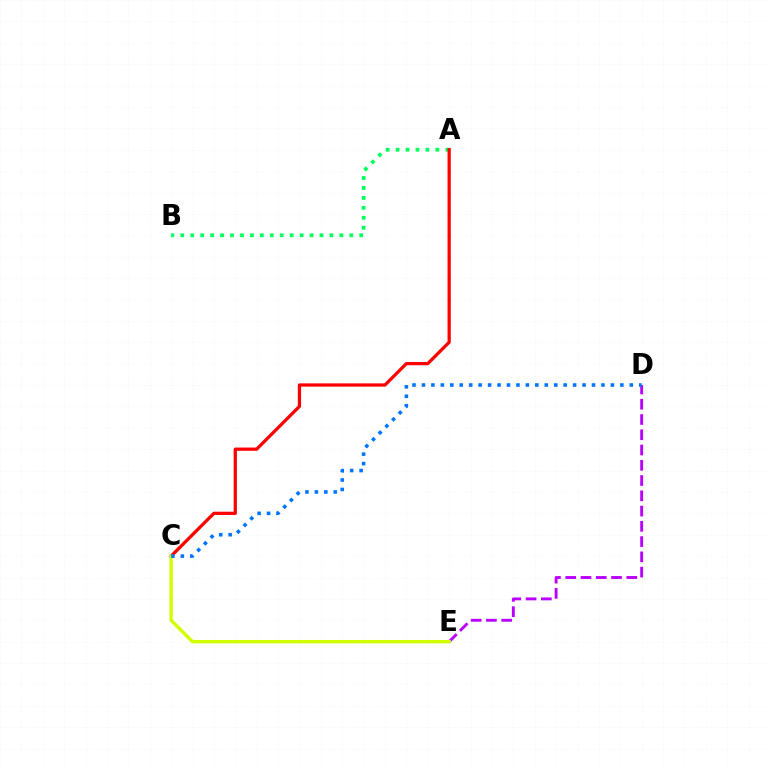{('A', 'B'): [{'color': '#00ff5c', 'line_style': 'dotted', 'thickness': 2.7}], ('A', 'C'): [{'color': '#ff0000', 'line_style': 'solid', 'thickness': 2.34}], ('D', 'E'): [{'color': '#b900ff', 'line_style': 'dashed', 'thickness': 2.07}], ('C', 'E'): [{'color': '#d1ff00', 'line_style': 'solid', 'thickness': 2.45}], ('C', 'D'): [{'color': '#0074ff', 'line_style': 'dotted', 'thickness': 2.57}]}